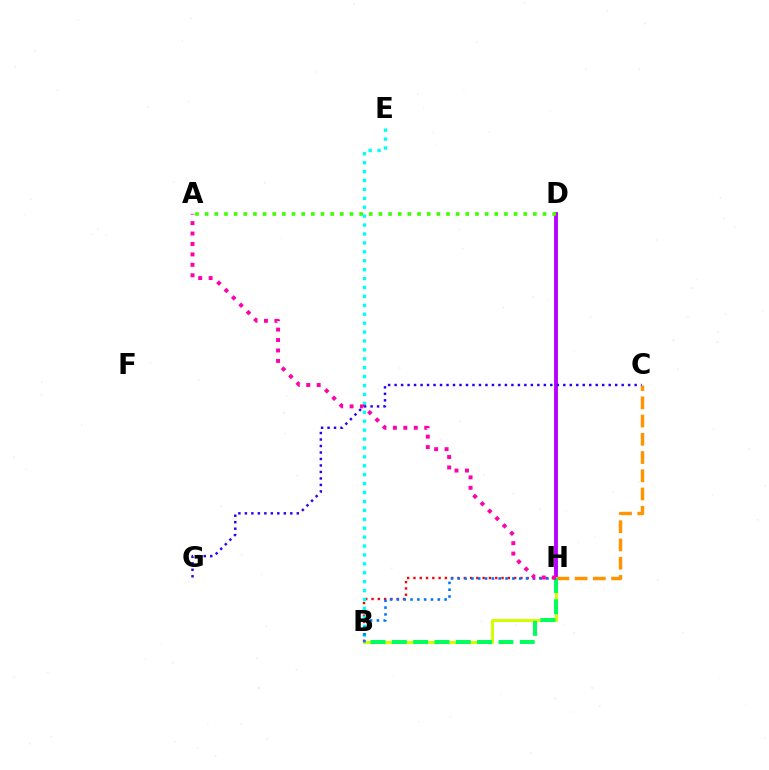{('D', 'H'): [{'color': '#b900ff', 'line_style': 'solid', 'thickness': 2.8}], ('A', 'D'): [{'color': '#3dff00', 'line_style': 'dotted', 'thickness': 2.62}], ('B', 'H'): [{'color': '#ff0000', 'line_style': 'dotted', 'thickness': 1.71}, {'color': '#d1ff00', 'line_style': 'solid', 'thickness': 2.18}, {'color': '#00ff5c', 'line_style': 'dashed', 'thickness': 2.9}, {'color': '#0074ff', 'line_style': 'dotted', 'thickness': 1.85}], ('C', 'H'): [{'color': '#ff9400', 'line_style': 'dashed', 'thickness': 2.48}], ('C', 'G'): [{'color': '#2500ff', 'line_style': 'dotted', 'thickness': 1.76}], ('B', 'E'): [{'color': '#00fff6', 'line_style': 'dotted', 'thickness': 2.42}], ('A', 'H'): [{'color': '#ff00ac', 'line_style': 'dotted', 'thickness': 2.84}]}